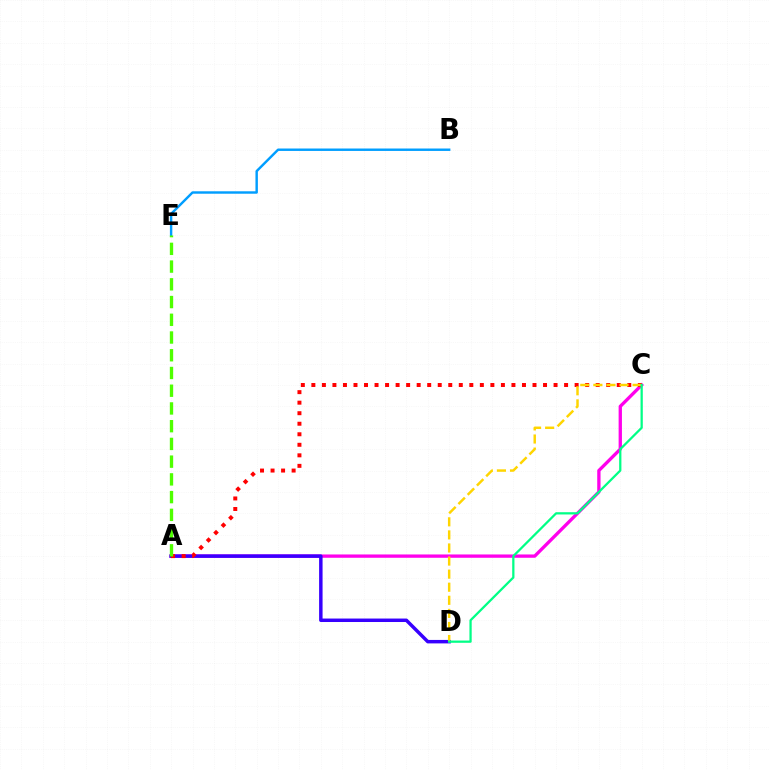{('A', 'C'): [{'color': '#ff00ed', 'line_style': 'solid', 'thickness': 2.39}, {'color': '#ff0000', 'line_style': 'dotted', 'thickness': 2.86}], ('A', 'D'): [{'color': '#3700ff', 'line_style': 'solid', 'thickness': 2.5}], ('B', 'E'): [{'color': '#009eff', 'line_style': 'solid', 'thickness': 1.75}], ('C', 'D'): [{'color': '#ffd500', 'line_style': 'dashed', 'thickness': 1.78}, {'color': '#00ff86', 'line_style': 'solid', 'thickness': 1.62}], ('A', 'E'): [{'color': '#4fff00', 'line_style': 'dashed', 'thickness': 2.41}]}